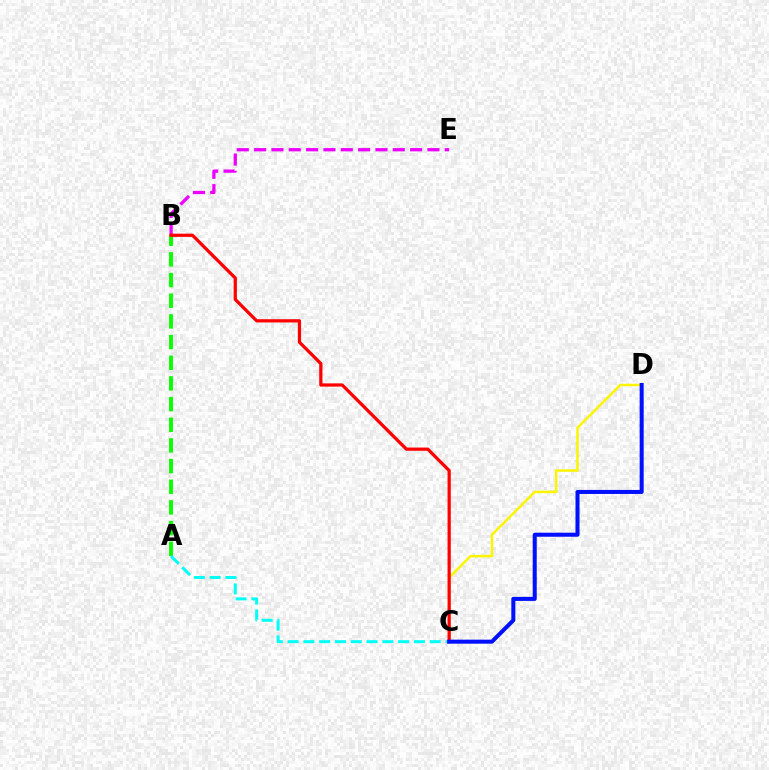{('A', 'B'): [{'color': '#08ff00', 'line_style': 'dashed', 'thickness': 2.81}], ('A', 'C'): [{'color': '#00fff6', 'line_style': 'dashed', 'thickness': 2.15}], ('B', 'E'): [{'color': '#ee00ff', 'line_style': 'dashed', 'thickness': 2.35}], ('C', 'D'): [{'color': '#fcf500', 'line_style': 'solid', 'thickness': 1.8}, {'color': '#0010ff', 'line_style': 'solid', 'thickness': 2.9}], ('B', 'C'): [{'color': '#ff0000', 'line_style': 'solid', 'thickness': 2.33}]}